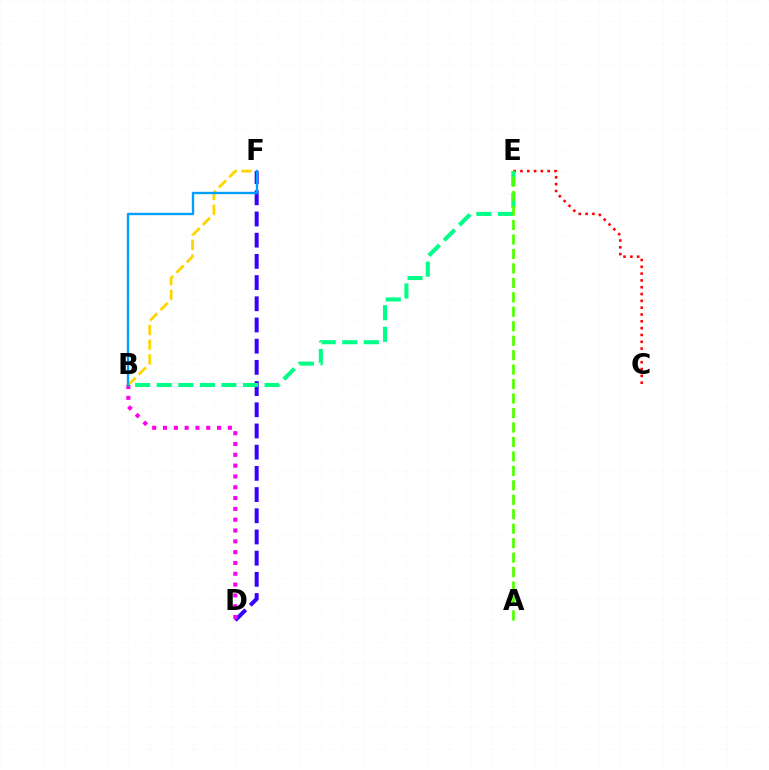{('B', 'F'): [{'color': '#ffd500', 'line_style': 'dashed', 'thickness': 1.99}, {'color': '#009eff', 'line_style': 'solid', 'thickness': 1.71}], ('D', 'F'): [{'color': '#3700ff', 'line_style': 'dashed', 'thickness': 2.88}], ('B', 'D'): [{'color': '#ff00ed', 'line_style': 'dotted', 'thickness': 2.94}], ('C', 'E'): [{'color': '#ff0000', 'line_style': 'dotted', 'thickness': 1.85}], ('B', 'E'): [{'color': '#00ff86', 'line_style': 'dashed', 'thickness': 2.93}], ('A', 'E'): [{'color': '#4fff00', 'line_style': 'dashed', 'thickness': 1.96}]}